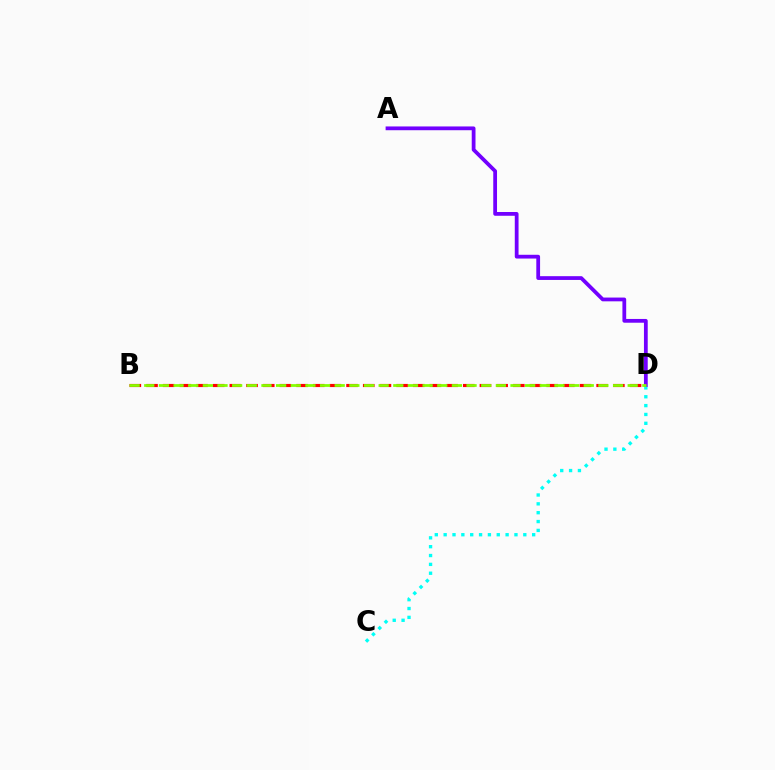{('B', 'D'): [{'color': '#ff0000', 'line_style': 'dashed', 'thickness': 2.27}, {'color': '#84ff00', 'line_style': 'dashed', 'thickness': 1.99}], ('C', 'D'): [{'color': '#00fff6', 'line_style': 'dotted', 'thickness': 2.4}], ('A', 'D'): [{'color': '#7200ff', 'line_style': 'solid', 'thickness': 2.71}]}